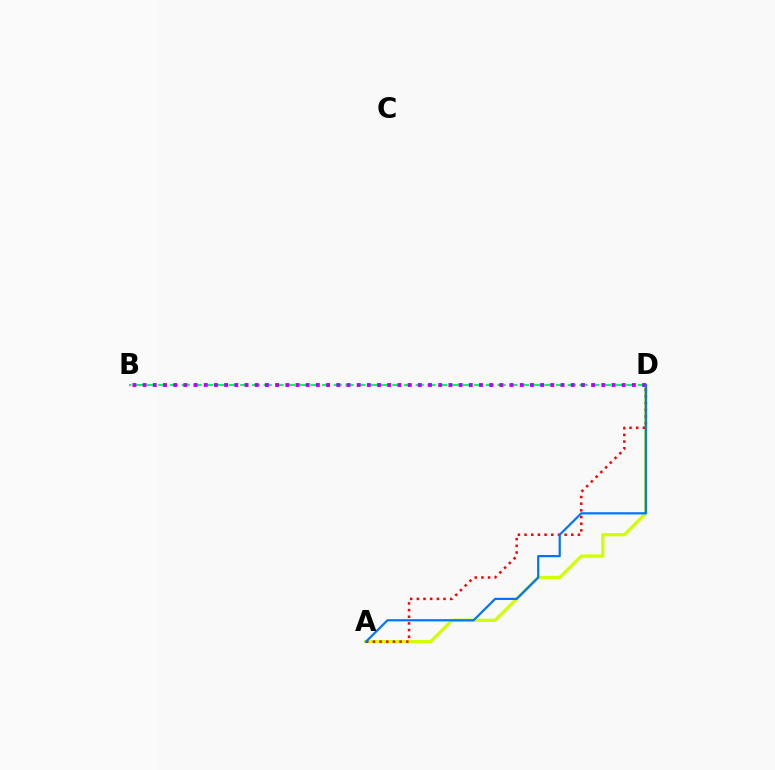{('A', 'D'): [{'color': '#d1ff00', 'line_style': 'solid', 'thickness': 2.35}, {'color': '#ff0000', 'line_style': 'dotted', 'thickness': 1.81}, {'color': '#0074ff', 'line_style': 'solid', 'thickness': 1.59}], ('B', 'D'): [{'color': '#00ff5c', 'line_style': 'dashed', 'thickness': 1.59}, {'color': '#b900ff', 'line_style': 'dotted', 'thickness': 2.77}]}